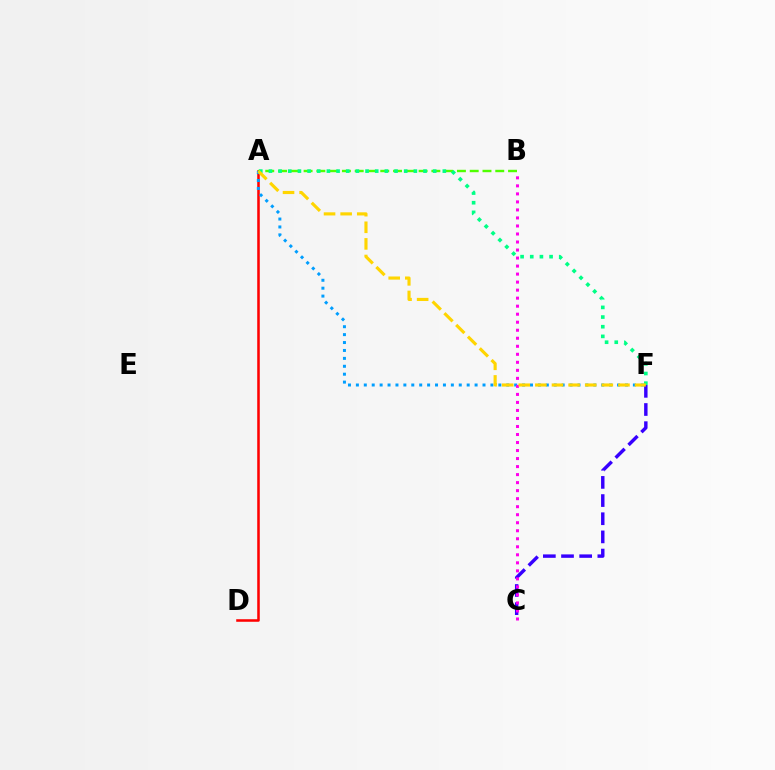{('A', 'D'): [{'color': '#ff0000', 'line_style': 'solid', 'thickness': 1.84}], ('C', 'F'): [{'color': '#3700ff', 'line_style': 'dashed', 'thickness': 2.47}], ('A', 'B'): [{'color': '#4fff00', 'line_style': 'dashed', 'thickness': 1.74}], ('A', 'F'): [{'color': '#009eff', 'line_style': 'dotted', 'thickness': 2.15}, {'color': '#00ff86', 'line_style': 'dotted', 'thickness': 2.62}, {'color': '#ffd500', 'line_style': 'dashed', 'thickness': 2.26}], ('B', 'C'): [{'color': '#ff00ed', 'line_style': 'dotted', 'thickness': 2.18}]}